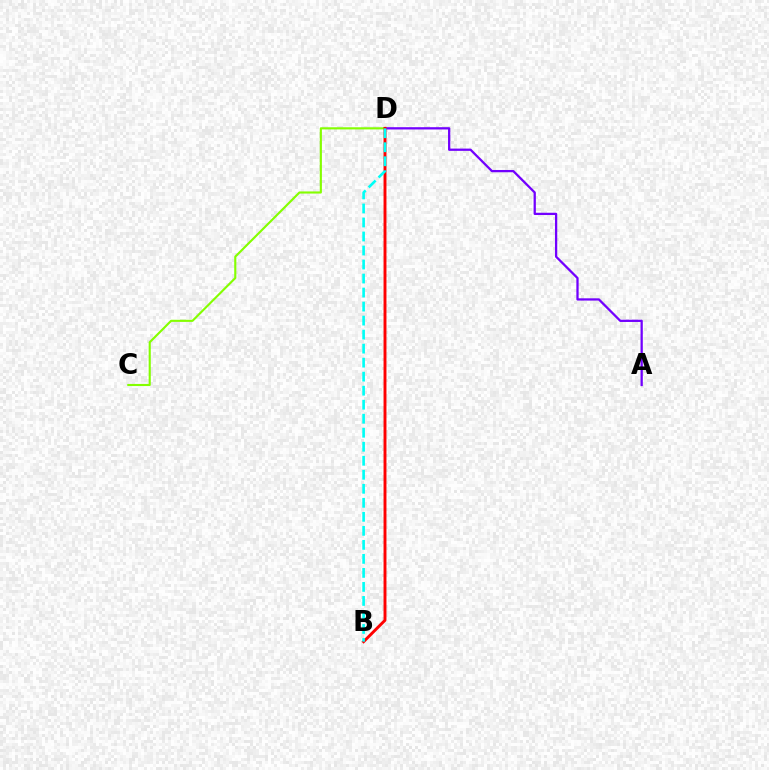{('A', 'D'): [{'color': '#7200ff', 'line_style': 'solid', 'thickness': 1.64}], ('C', 'D'): [{'color': '#84ff00', 'line_style': 'solid', 'thickness': 1.53}], ('B', 'D'): [{'color': '#ff0000', 'line_style': 'solid', 'thickness': 2.1}, {'color': '#00fff6', 'line_style': 'dashed', 'thickness': 1.9}]}